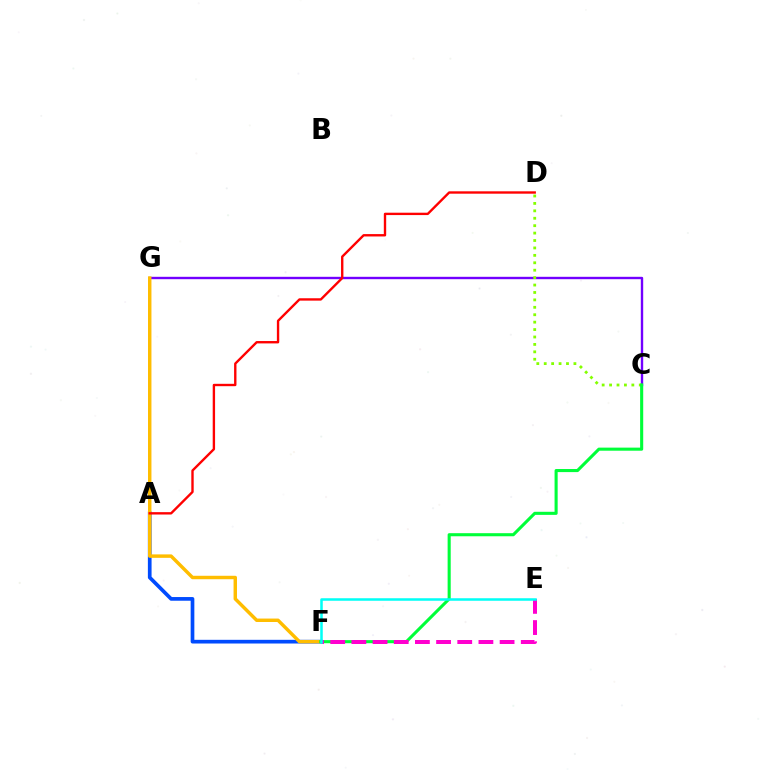{('A', 'F'): [{'color': '#004bff', 'line_style': 'solid', 'thickness': 2.66}], ('C', 'G'): [{'color': '#7200ff', 'line_style': 'solid', 'thickness': 1.72}], ('C', 'D'): [{'color': '#84ff00', 'line_style': 'dotted', 'thickness': 2.02}], ('F', 'G'): [{'color': '#ffbd00', 'line_style': 'solid', 'thickness': 2.48}], ('A', 'D'): [{'color': '#ff0000', 'line_style': 'solid', 'thickness': 1.71}], ('C', 'F'): [{'color': '#00ff39', 'line_style': 'solid', 'thickness': 2.22}], ('E', 'F'): [{'color': '#ff00cf', 'line_style': 'dashed', 'thickness': 2.88}, {'color': '#00fff6', 'line_style': 'solid', 'thickness': 1.82}]}